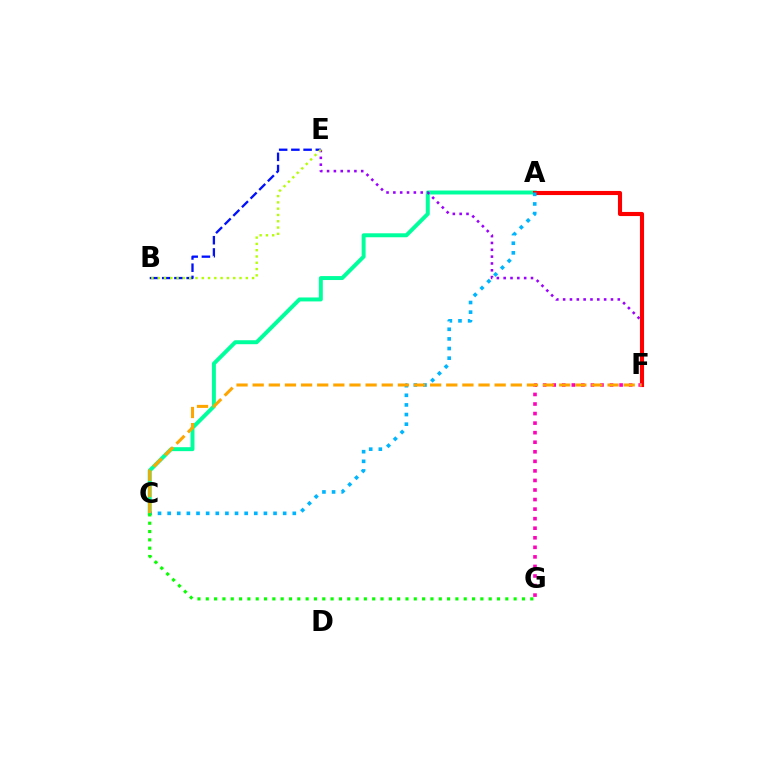{('A', 'C'): [{'color': '#00ff9d', 'line_style': 'solid', 'thickness': 2.85}, {'color': '#00b5ff', 'line_style': 'dotted', 'thickness': 2.62}], ('B', 'E'): [{'color': '#0010ff', 'line_style': 'dashed', 'thickness': 1.66}, {'color': '#b3ff00', 'line_style': 'dotted', 'thickness': 1.71}], ('E', 'F'): [{'color': '#9b00ff', 'line_style': 'dotted', 'thickness': 1.86}], ('A', 'F'): [{'color': '#ff0000', 'line_style': 'solid', 'thickness': 2.96}], ('F', 'G'): [{'color': '#ff00bd', 'line_style': 'dotted', 'thickness': 2.6}], ('C', 'F'): [{'color': '#ffa500', 'line_style': 'dashed', 'thickness': 2.19}], ('C', 'G'): [{'color': '#08ff00', 'line_style': 'dotted', 'thickness': 2.26}]}